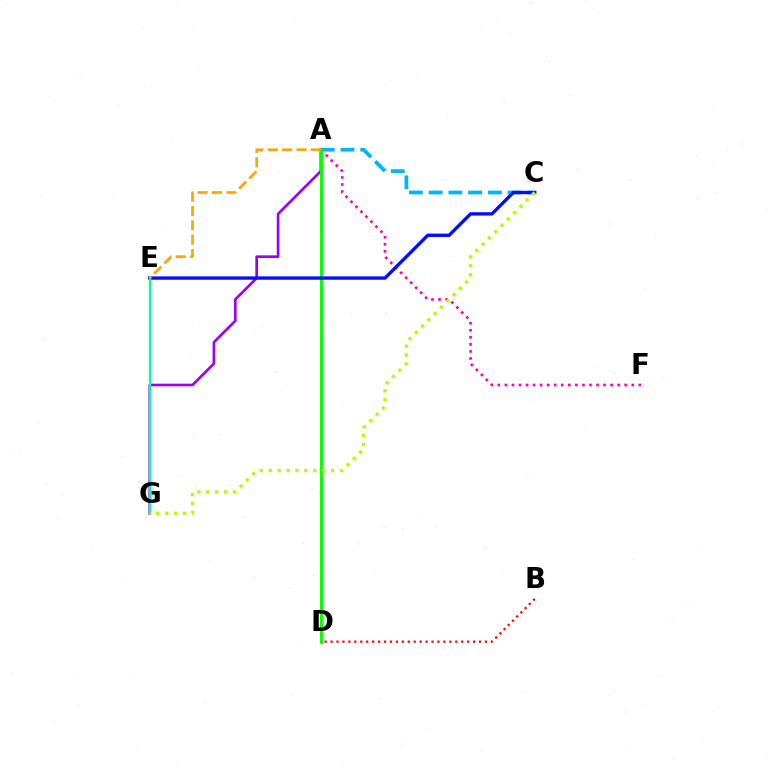{('A', 'G'): [{'color': '#9b00ff', 'line_style': 'solid', 'thickness': 1.91}], ('A', 'C'): [{'color': '#00b5ff', 'line_style': 'dashed', 'thickness': 2.68}], ('A', 'F'): [{'color': '#ff00bd', 'line_style': 'dotted', 'thickness': 1.92}], ('A', 'D'): [{'color': '#08ff00', 'line_style': 'solid', 'thickness': 2.11}], ('B', 'D'): [{'color': '#ff0000', 'line_style': 'dotted', 'thickness': 1.61}], ('C', 'E'): [{'color': '#0010ff', 'line_style': 'solid', 'thickness': 2.42}], ('E', 'G'): [{'color': '#00ff9d', 'line_style': 'solid', 'thickness': 1.71}], ('C', 'G'): [{'color': '#b3ff00', 'line_style': 'dotted', 'thickness': 2.42}], ('A', 'E'): [{'color': '#ffa500', 'line_style': 'dashed', 'thickness': 1.95}]}